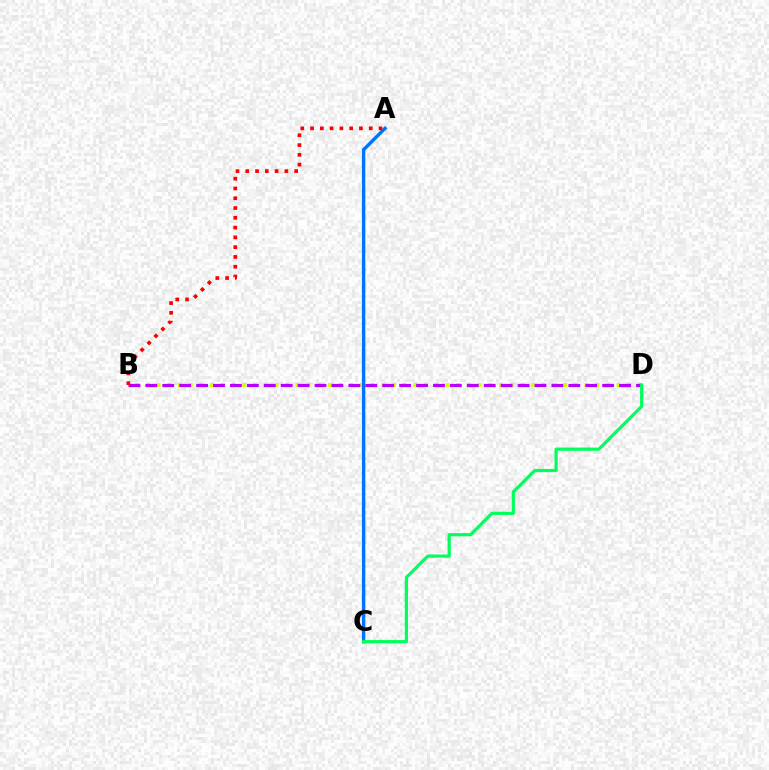{('B', 'D'): [{'color': '#d1ff00', 'line_style': 'dotted', 'thickness': 2.91}, {'color': '#b900ff', 'line_style': 'dashed', 'thickness': 2.3}], ('A', 'C'): [{'color': '#0074ff', 'line_style': 'solid', 'thickness': 2.46}], ('C', 'D'): [{'color': '#00ff5c', 'line_style': 'solid', 'thickness': 2.3}], ('A', 'B'): [{'color': '#ff0000', 'line_style': 'dotted', 'thickness': 2.66}]}